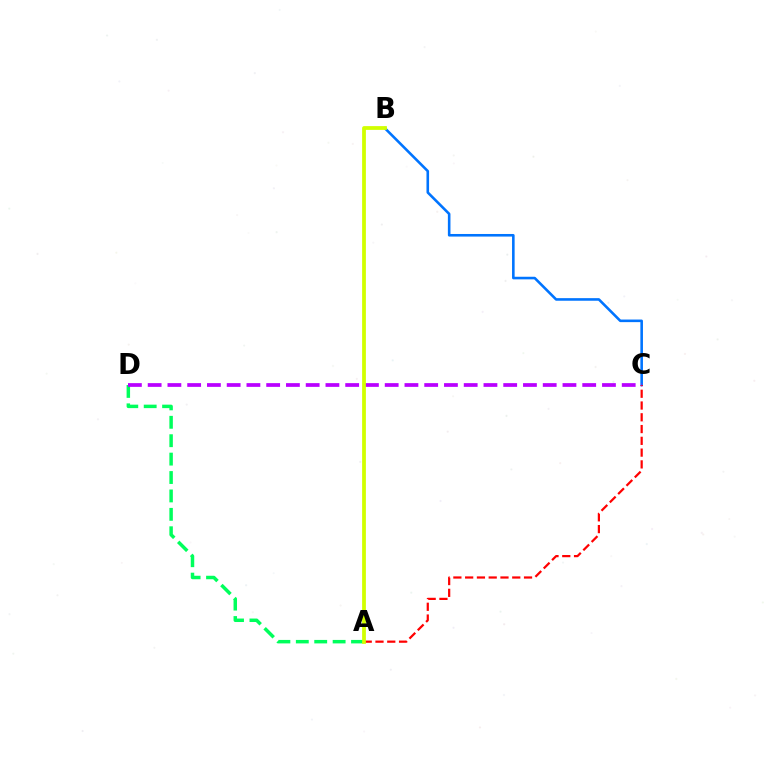{('A', 'D'): [{'color': '#00ff5c', 'line_style': 'dashed', 'thickness': 2.5}], ('B', 'C'): [{'color': '#0074ff', 'line_style': 'solid', 'thickness': 1.87}], ('A', 'C'): [{'color': '#ff0000', 'line_style': 'dashed', 'thickness': 1.6}], ('C', 'D'): [{'color': '#b900ff', 'line_style': 'dashed', 'thickness': 2.68}], ('A', 'B'): [{'color': '#d1ff00', 'line_style': 'solid', 'thickness': 2.72}]}